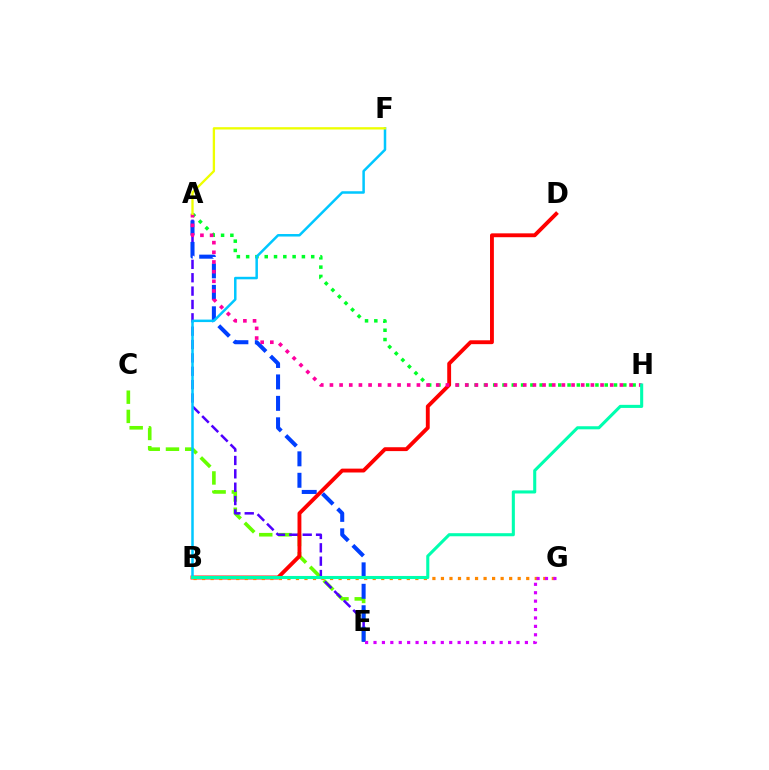{('C', 'E'): [{'color': '#66ff00', 'line_style': 'dashed', 'thickness': 2.61}], ('A', 'E'): [{'color': '#4f00ff', 'line_style': 'dashed', 'thickness': 1.82}, {'color': '#003fff', 'line_style': 'dashed', 'thickness': 2.91}], ('A', 'H'): [{'color': '#00ff27', 'line_style': 'dotted', 'thickness': 2.53}, {'color': '#ff00a0', 'line_style': 'dotted', 'thickness': 2.63}], ('B', 'D'): [{'color': '#ff0000', 'line_style': 'solid', 'thickness': 2.78}], ('B', 'G'): [{'color': '#ff8800', 'line_style': 'dotted', 'thickness': 2.32}], ('E', 'G'): [{'color': '#d600ff', 'line_style': 'dotted', 'thickness': 2.29}], ('B', 'F'): [{'color': '#00c7ff', 'line_style': 'solid', 'thickness': 1.8}], ('A', 'F'): [{'color': '#eeff00', 'line_style': 'solid', 'thickness': 1.67}], ('B', 'H'): [{'color': '#00ffaf', 'line_style': 'solid', 'thickness': 2.22}]}